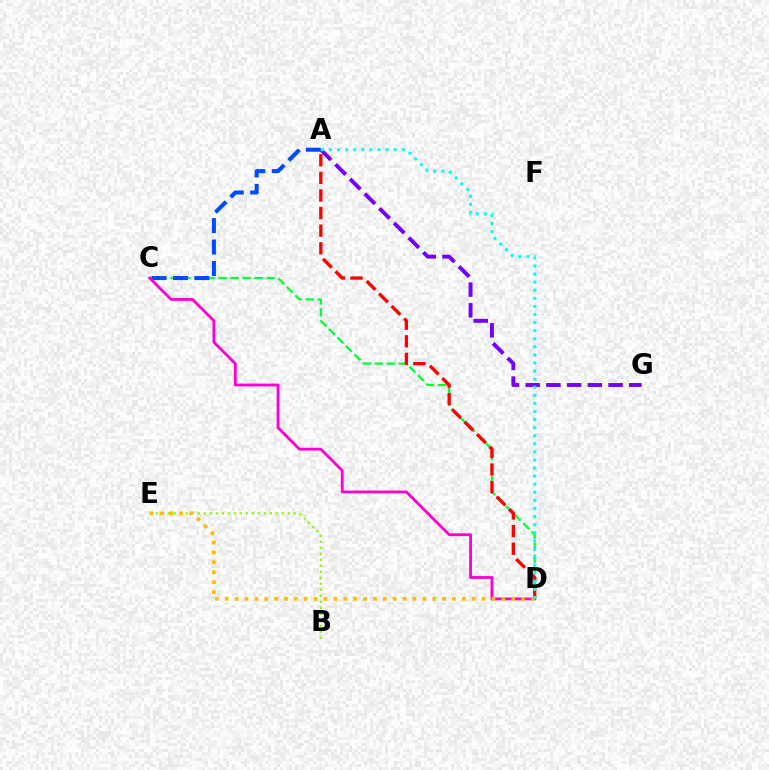{('B', 'E'): [{'color': '#84ff00', 'line_style': 'dotted', 'thickness': 1.63}], ('C', 'D'): [{'color': '#00ff39', 'line_style': 'dashed', 'thickness': 1.63}, {'color': '#ff00cf', 'line_style': 'solid', 'thickness': 2.03}], ('A', 'G'): [{'color': '#7200ff', 'line_style': 'dashed', 'thickness': 2.81}], ('A', 'C'): [{'color': '#004bff', 'line_style': 'dashed', 'thickness': 2.92}], ('A', 'D'): [{'color': '#ff0000', 'line_style': 'dashed', 'thickness': 2.39}, {'color': '#00fff6', 'line_style': 'dotted', 'thickness': 2.2}], ('D', 'E'): [{'color': '#ffbd00', 'line_style': 'dotted', 'thickness': 2.68}]}